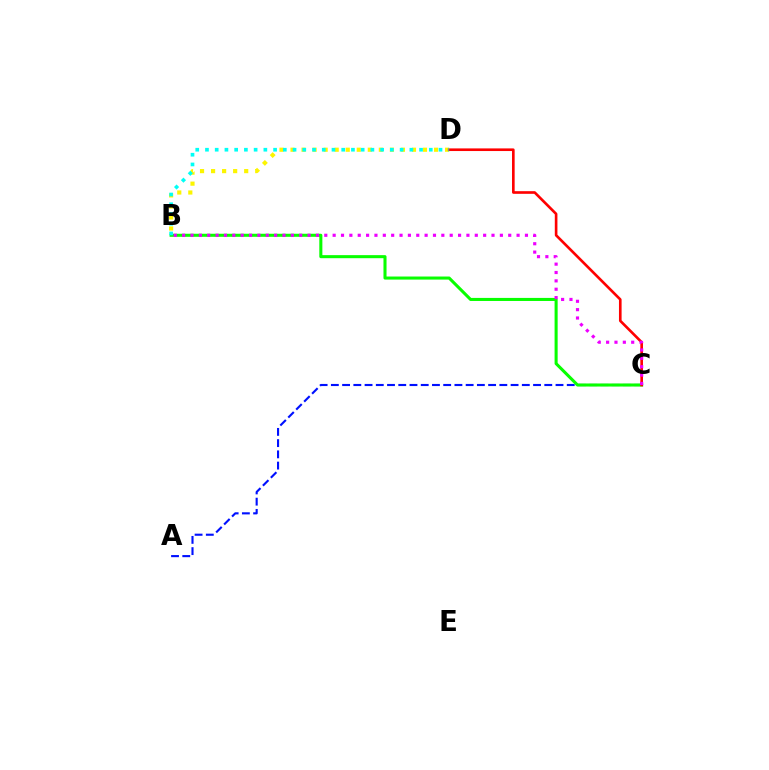{('A', 'C'): [{'color': '#0010ff', 'line_style': 'dashed', 'thickness': 1.53}], ('B', 'D'): [{'color': '#fcf500', 'line_style': 'dotted', 'thickness': 3.0}, {'color': '#00fff6', 'line_style': 'dotted', 'thickness': 2.64}], ('B', 'C'): [{'color': '#08ff00', 'line_style': 'solid', 'thickness': 2.2}, {'color': '#ee00ff', 'line_style': 'dotted', 'thickness': 2.27}], ('C', 'D'): [{'color': '#ff0000', 'line_style': 'solid', 'thickness': 1.9}]}